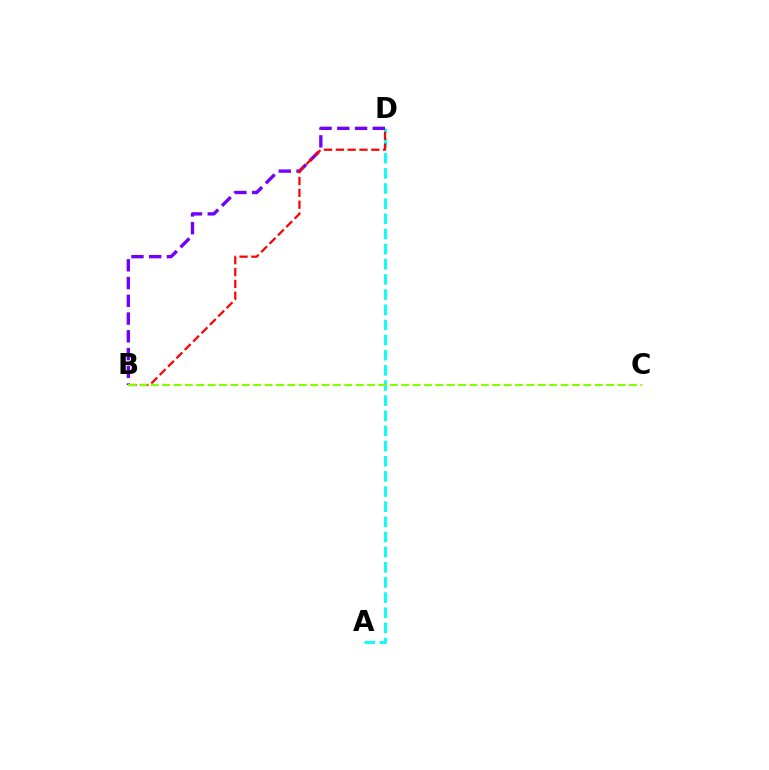{('A', 'D'): [{'color': '#00fff6', 'line_style': 'dashed', 'thickness': 2.06}], ('B', 'D'): [{'color': '#7200ff', 'line_style': 'dashed', 'thickness': 2.41}, {'color': '#ff0000', 'line_style': 'dashed', 'thickness': 1.61}], ('B', 'C'): [{'color': '#84ff00', 'line_style': 'dashed', 'thickness': 1.55}]}